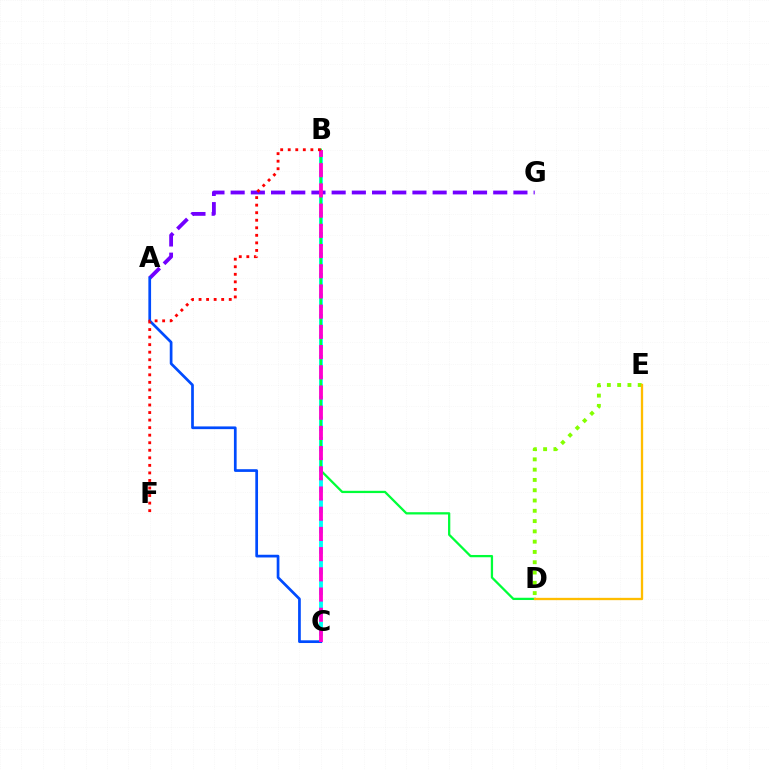{('B', 'C'): [{'color': '#00fff6', 'line_style': 'dashed', 'thickness': 2.78}, {'color': '#ff00cf', 'line_style': 'dashed', 'thickness': 2.74}], ('B', 'D'): [{'color': '#00ff39', 'line_style': 'solid', 'thickness': 1.63}], ('A', 'G'): [{'color': '#7200ff', 'line_style': 'dashed', 'thickness': 2.74}], ('A', 'C'): [{'color': '#004bff', 'line_style': 'solid', 'thickness': 1.95}], ('D', 'E'): [{'color': '#84ff00', 'line_style': 'dotted', 'thickness': 2.79}, {'color': '#ffbd00', 'line_style': 'solid', 'thickness': 1.67}], ('B', 'F'): [{'color': '#ff0000', 'line_style': 'dotted', 'thickness': 2.05}]}